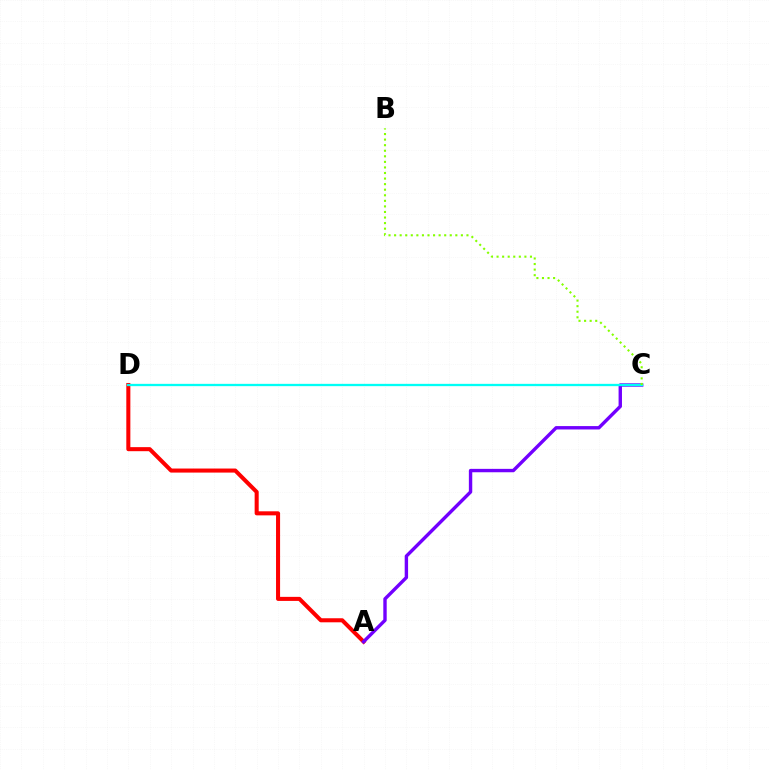{('A', 'D'): [{'color': '#ff0000', 'line_style': 'solid', 'thickness': 2.92}], ('A', 'C'): [{'color': '#7200ff', 'line_style': 'solid', 'thickness': 2.44}], ('C', 'D'): [{'color': '#00fff6', 'line_style': 'solid', 'thickness': 1.66}], ('B', 'C'): [{'color': '#84ff00', 'line_style': 'dotted', 'thickness': 1.51}]}